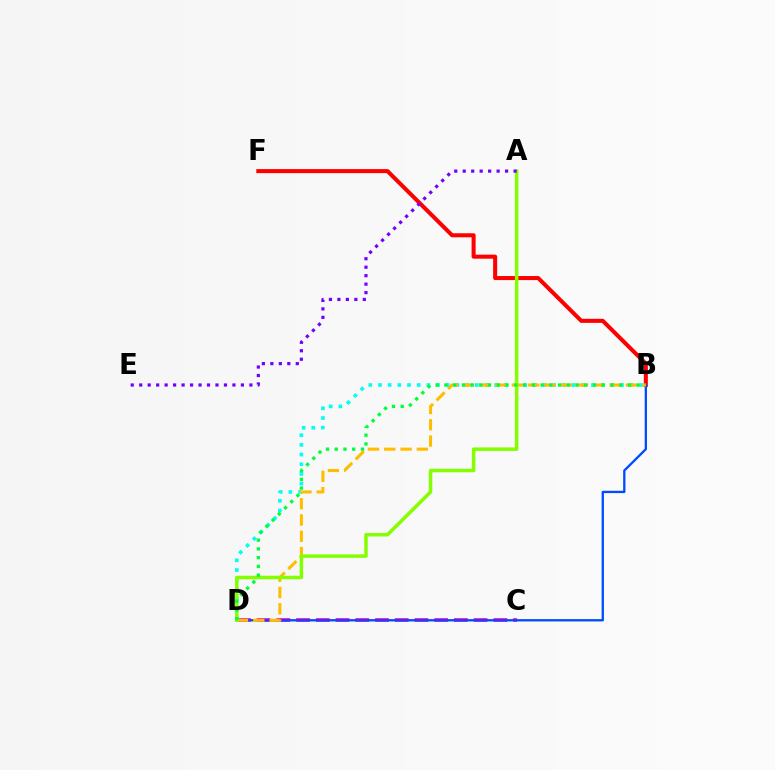{('C', 'D'): [{'color': '#ff00cf', 'line_style': 'dashed', 'thickness': 2.68}], ('B', 'D'): [{'color': '#00fff6', 'line_style': 'dotted', 'thickness': 2.63}, {'color': '#004bff', 'line_style': 'solid', 'thickness': 1.66}, {'color': '#ffbd00', 'line_style': 'dashed', 'thickness': 2.21}, {'color': '#00ff39', 'line_style': 'dotted', 'thickness': 2.38}], ('B', 'F'): [{'color': '#ff0000', 'line_style': 'solid', 'thickness': 2.91}], ('A', 'D'): [{'color': '#84ff00', 'line_style': 'solid', 'thickness': 2.51}], ('A', 'E'): [{'color': '#7200ff', 'line_style': 'dotted', 'thickness': 2.3}]}